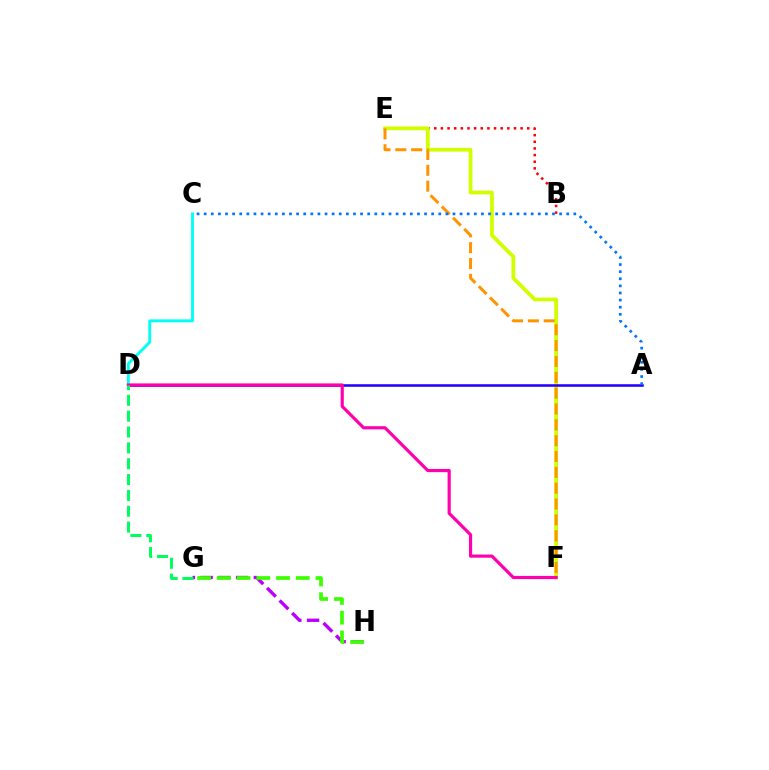{('B', 'E'): [{'color': '#ff0000', 'line_style': 'dotted', 'thickness': 1.8}], ('E', 'F'): [{'color': '#d1ff00', 'line_style': 'solid', 'thickness': 2.71}, {'color': '#ff9400', 'line_style': 'dashed', 'thickness': 2.15}], ('A', 'D'): [{'color': '#2500ff', 'line_style': 'solid', 'thickness': 1.84}], ('C', 'D'): [{'color': '#00fff6', 'line_style': 'solid', 'thickness': 2.08}], ('G', 'H'): [{'color': '#b900ff', 'line_style': 'dashed', 'thickness': 2.41}, {'color': '#3dff00', 'line_style': 'dashed', 'thickness': 2.68}], ('D', 'F'): [{'color': '#ff00ac', 'line_style': 'solid', 'thickness': 2.28}], ('A', 'C'): [{'color': '#0074ff', 'line_style': 'dotted', 'thickness': 1.93}], ('D', 'G'): [{'color': '#00ff5c', 'line_style': 'dashed', 'thickness': 2.15}]}